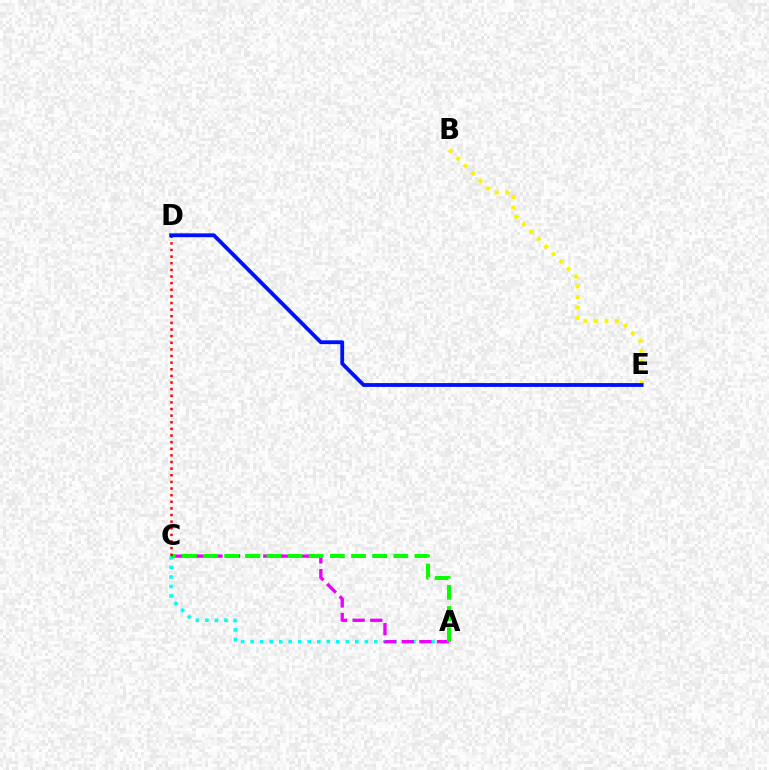{('A', 'C'): [{'color': '#00fff6', 'line_style': 'dotted', 'thickness': 2.59}, {'color': '#ee00ff', 'line_style': 'dashed', 'thickness': 2.39}, {'color': '#08ff00', 'line_style': 'dashed', 'thickness': 2.87}], ('B', 'E'): [{'color': '#fcf500', 'line_style': 'dotted', 'thickness': 2.87}], ('C', 'D'): [{'color': '#ff0000', 'line_style': 'dotted', 'thickness': 1.8}], ('D', 'E'): [{'color': '#0010ff', 'line_style': 'solid', 'thickness': 2.75}]}